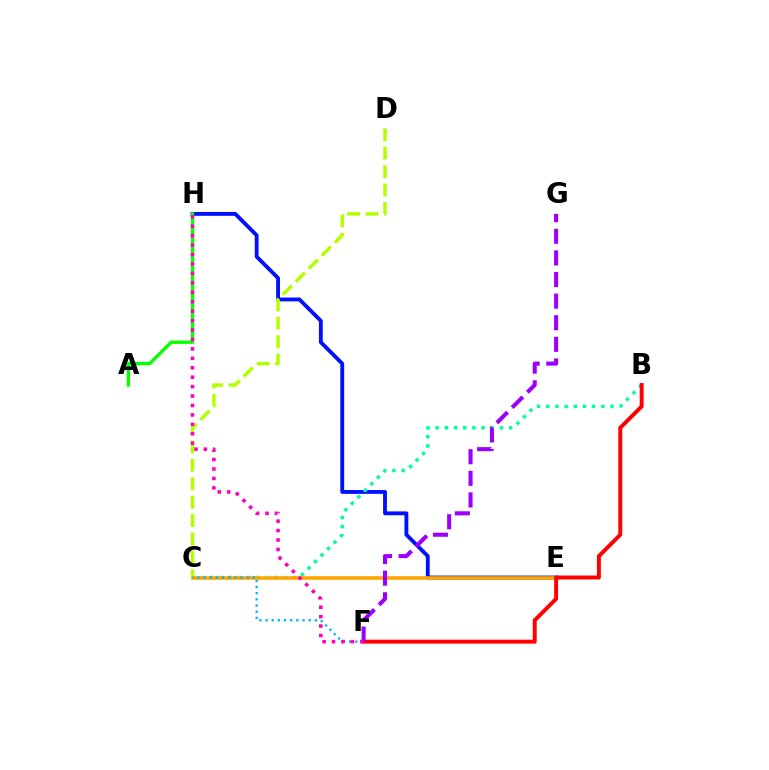{('E', 'H'): [{'color': '#0010ff', 'line_style': 'solid', 'thickness': 2.77}], ('A', 'H'): [{'color': '#08ff00', 'line_style': 'solid', 'thickness': 2.42}], ('B', 'C'): [{'color': '#00ff9d', 'line_style': 'dotted', 'thickness': 2.5}], ('C', 'D'): [{'color': '#b3ff00', 'line_style': 'dashed', 'thickness': 2.5}], ('C', 'E'): [{'color': '#ffa500', 'line_style': 'solid', 'thickness': 2.59}], ('B', 'F'): [{'color': '#ff0000', 'line_style': 'solid', 'thickness': 2.85}], ('C', 'F'): [{'color': '#00b5ff', 'line_style': 'dotted', 'thickness': 1.67}], ('F', 'G'): [{'color': '#9b00ff', 'line_style': 'dashed', 'thickness': 2.94}], ('F', 'H'): [{'color': '#ff00bd', 'line_style': 'dotted', 'thickness': 2.56}]}